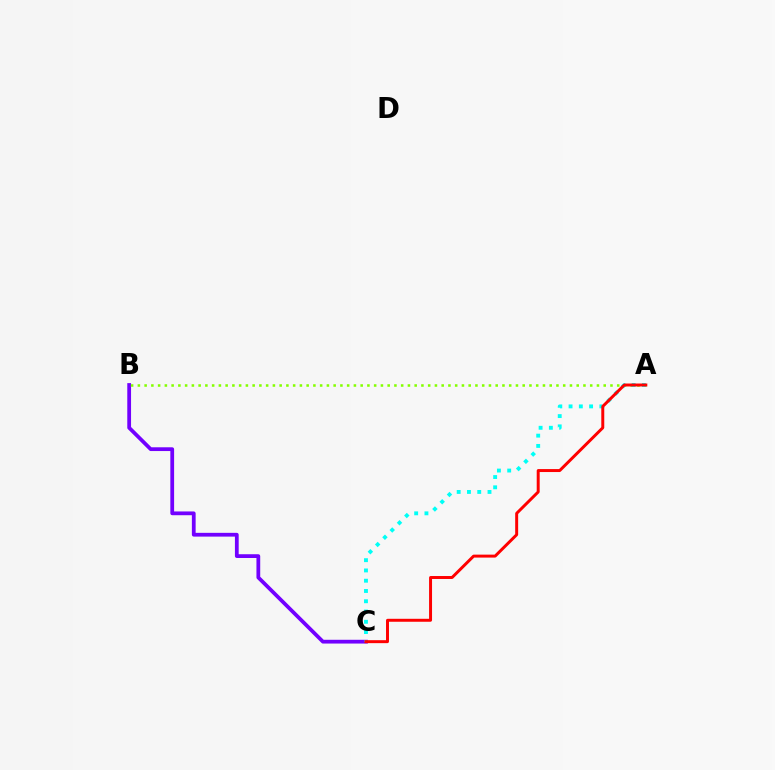{('B', 'C'): [{'color': '#7200ff', 'line_style': 'solid', 'thickness': 2.71}], ('A', 'B'): [{'color': '#84ff00', 'line_style': 'dotted', 'thickness': 1.83}], ('A', 'C'): [{'color': '#00fff6', 'line_style': 'dotted', 'thickness': 2.79}, {'color': '#ff0000', 'line_style': 'solid', 'thickness': 2.13}]}